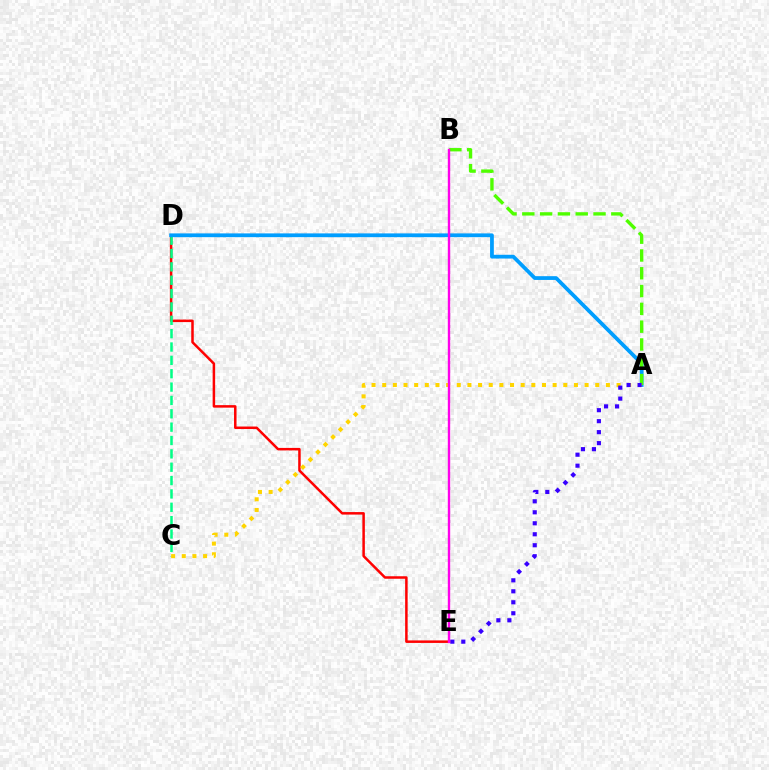{('D', 'E'): [{'color': '#ff0000', 'line_style': 'solid', 'thickness': 1.81}], ('C', 'D'): [{'color': '#00ff86', 'line_style': 'dashed', 'thickness': 1.81}], ('A', 'D'): [{'color': '#009eff', 'line_style': 'solid', 'thickness': 2.71}], ('A', 'B'): [{'color': '#4fff00', 'line_style': 'dashed', 'thickness': 2.42}], ('A', 'C'): [{'color': '#ffd500', 'line_style': 'dotted', 'thickness': 2.89}], ('A', 'E'): [{'color': '#3700ff', 'line_style': 'dotted', 'thickness': 2.98}], ('B', 'E'): [{'color': '#ff00ed', 'line_style': 'solid', 'thickness': 1.72}]}